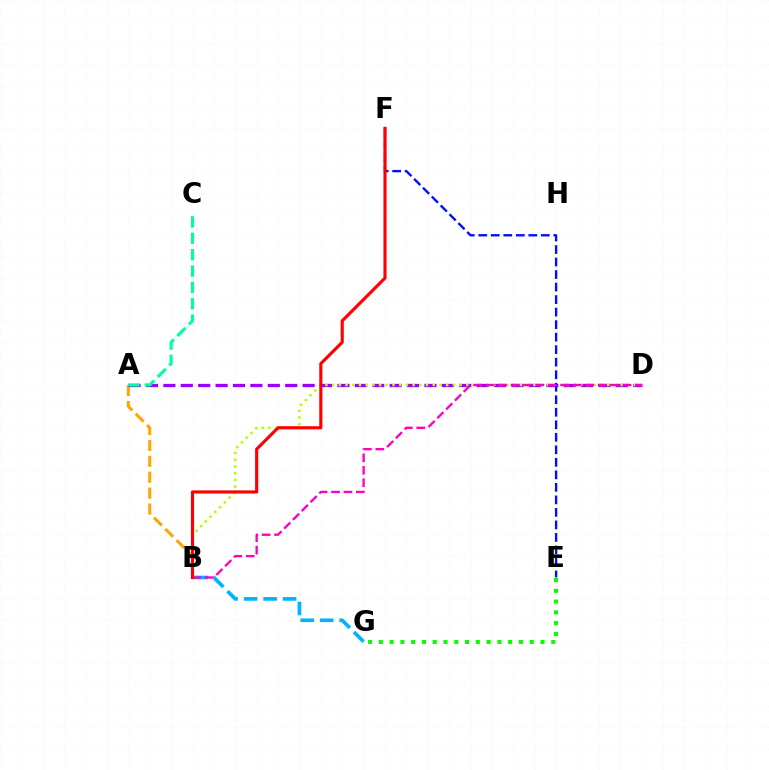{('A', 'B'): [{'color': '#ffa500', 'line_style': 'dashed', 'thickness': 2.16}], ('A', 'D'): [{'color': '#9b00ff', 'line_style': 'dashed', 'thickness': 2.36}], ('B', 'D'): [{'color': '#b3ff00', 'line_style': 'dotted', 'thickness': 1.82}, {'color': '#ff00bd', 'line_style': 'dashed', 'thickness': 1.69}], ('A', 'C'): [{'color': '#00ff9d', 'line_style': 'dashed', 'thickness': 2.22}], ('B', 'G'): [{'color': '#00b5ff', 'line_style': 'dashed', 'thickness': 2.65}], ('E', 'F'): [{'color': '#0010ff', 'line_style': 'dashed', 'thickness': 1.7}], ('E', 'G'): [{'color': '#08ff00', 'line_style': 'dotted', 'thickness': 2.93}], ('B', 'F'): [{'color': '#ff0000', 'line_style': 'solid', 'thickness': 2.25}]}